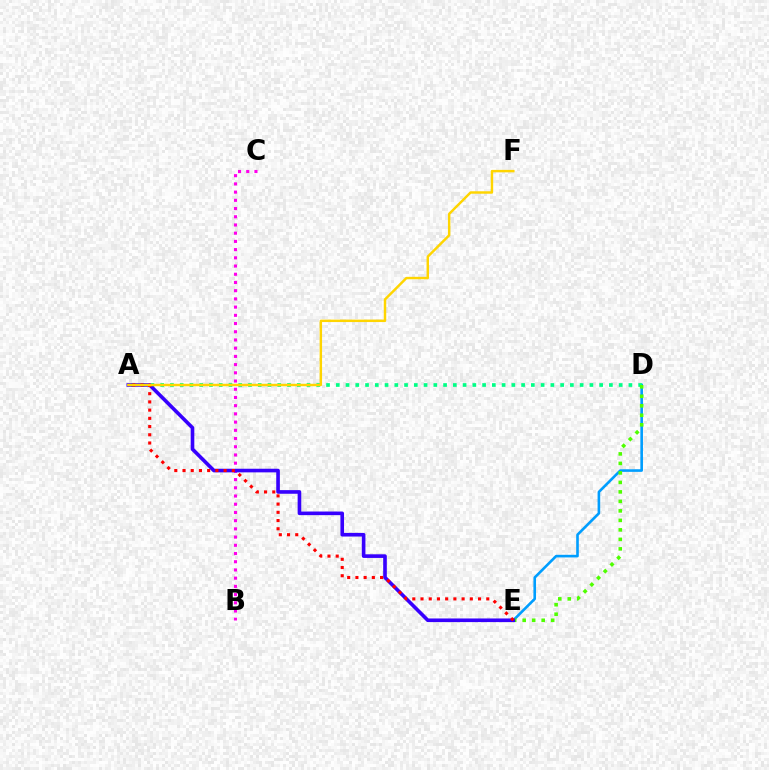{('D', 'E'): [{'color': '#009eff', 'line_style': 'solid', 'thickness': 1.88}, {'color': '#4fff00', 'line_style': 'dotted', 'thickness': 2.58}], ('B', 'C'): [{'color': '#ff00ed', 'line_style': 'dotted', 'thickness': 2.23}], ('A', 'D'): [{'color': '#00ff86', 'line_style': 'dotted', 'thickness': 2.65}], ('A', 'E'): [{'color': '#3700ff', 'line_style': 'solid', 'thickness': 2.61}, {'color': '#ff0000', 'line_style': 'dotted', 'thickness': 2.23}], ('A', 'F'): [{'color': '#ffd500', 'line_style': 'solid', 'thickness': 1.77}]}